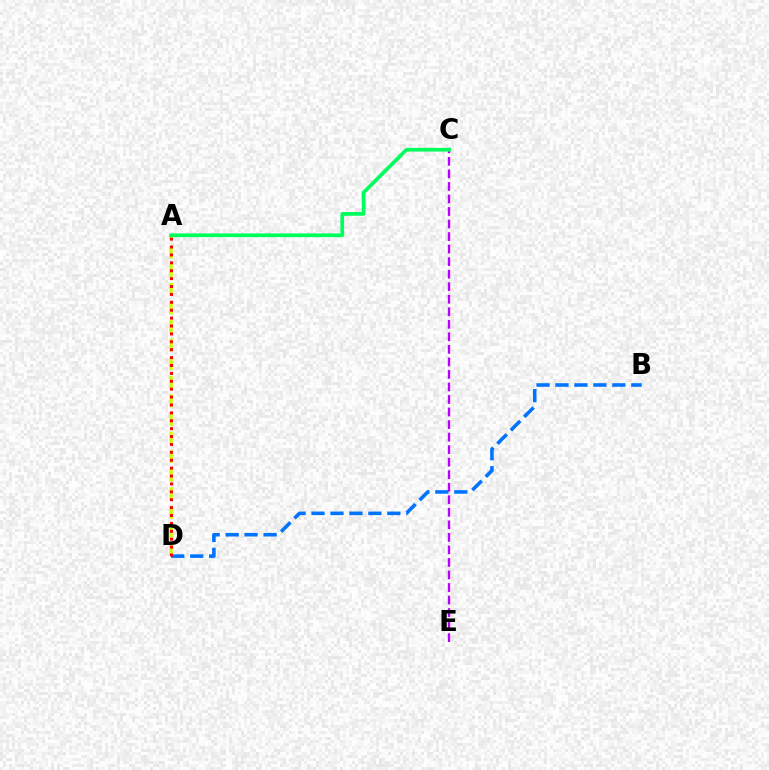{('A', 'D'): [{'color': '#d1ff00', 'line_style': 'dashed', 'thickness': 2.52}, {'color': '#ff0000', 'line_style': 'dotted', 'thickness': 2.15}], ('B', 'D'): [{'color': '#0074ff', 'line_style': 'dashed', 'thickness': 2.57}], ('C', 'E'): [{'color': '#b900ff', 'line_style': 'dashed', 'thickness': 1.7}], ('A', 'C'): [{'color': '#00ff5c', 'line_style': 'solid', 'thickness': 2.66}]}